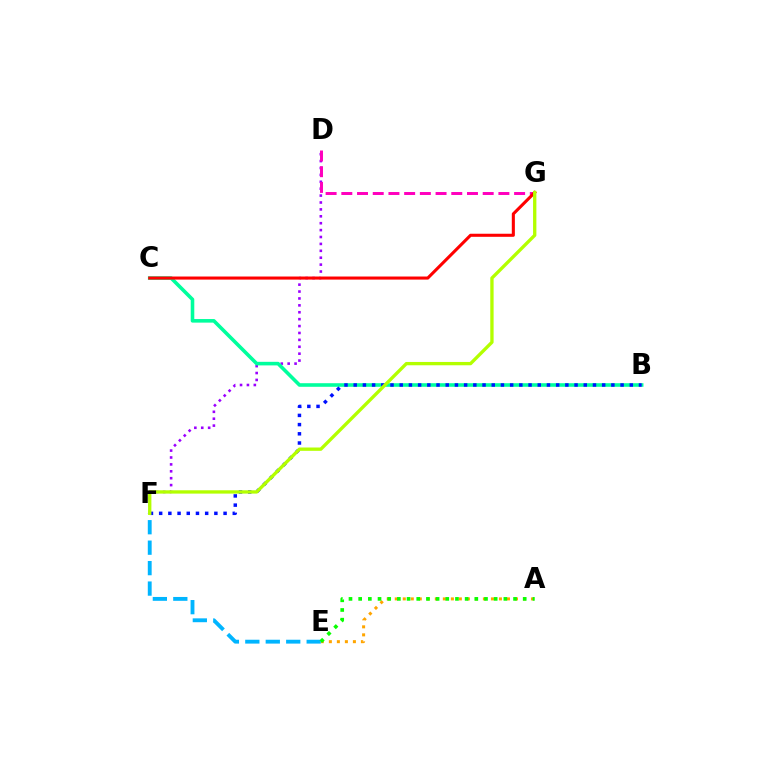{('A', 'E'): [{'color': '#ffa500', 'line_style': 'dotted', 'thickness': 2.18}, {'color': '#08ff00', 'line_style': 'dotted', 'thickness': 2.63}], ('E', 'F'): [{'color': '#00b5ff', 'line_style': 'dashed', 'thickness': 2.78}], ('D', 'F'): [{'color': '#9b00ff', 'line_style': 'dotted', 'thickness': 1.88}], ('D', 'G'): [{'color': '#ff00bd', 'line_style': 'dashed', 'thickness': 2.13}], ('B', 'C'): [{'color': '#00ff9d', 'line_style': 'solid', 'thickness': 2.58}], ('B', 'F'): [{'color': '#0010ff', 'line_style': 'dotted', 'thickness': 2.5}], ('C', 'G'): [{'color': '#ff0000', 'line_style': 'solid', 'thickness': 2.21}], ('F', 'G'): [{'color': '#b3ff00', 'line_style': 'solid', 'thickness': 2.39}]}